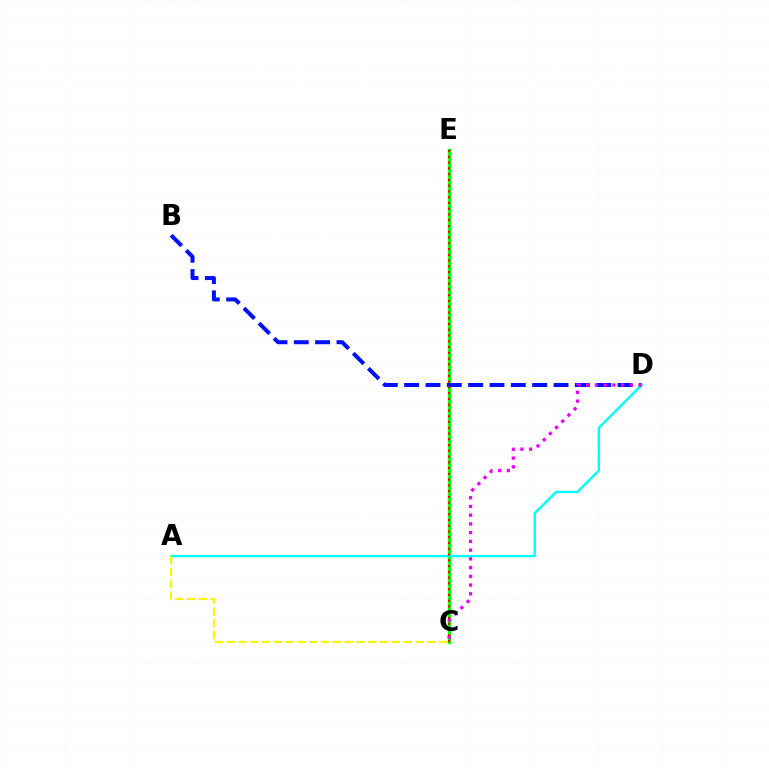{('C', 'E'): [{'color': '#08ff00', 'line_style': 'solid', 'thickness': 2.33}, {'color': '#ff0000', 'line_style': 'dotted', 'thickness': 1.57}], ('B', 'D'): [{'color': '#0010ff', 'line_style': 'dashed', 'thickness': 2.9}], ('A', 'D'): [{'color': '#00fff6', 'line_style': 'solid', 'thickness': 1.74}], ('C', 'D'): [{'color': '#ee00ff', 'line_style': 'dotted', 'thickness': 2.37}], ('A', 'C'): [{'color': '#fcf500', 'line_style': 'dashed', 'thickness': 1.6}]}